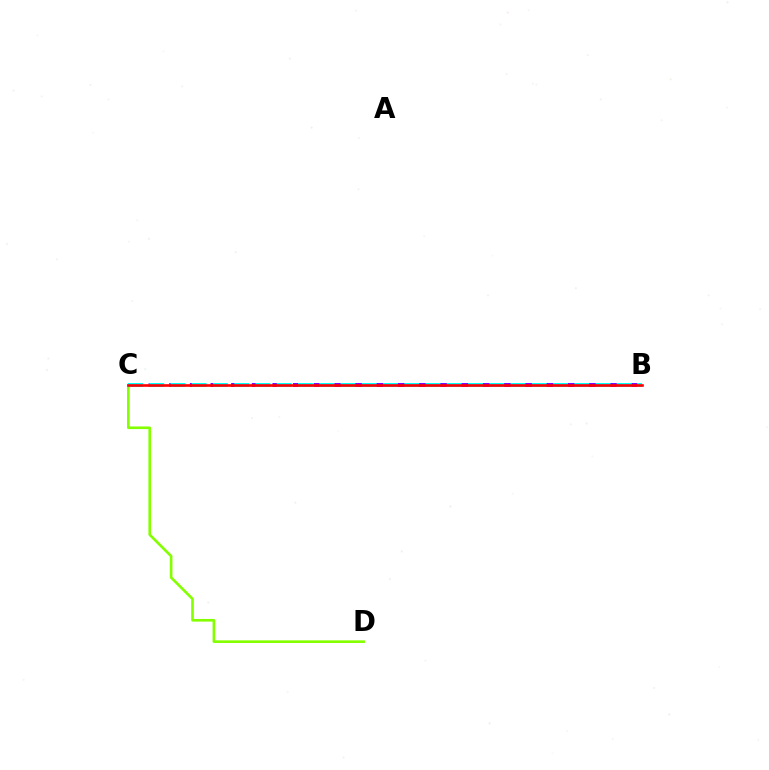{('B', 'C'): [{'color': '#7200ff', 'line_style': 'dashed', 'thickness': 2.8}, {'color': '#00fff6', 'line_style': 'dashed', 'thickness': 2.89}, {'color': '#ff0000', 'line_style': 'solid', 'thickness': 1.9}], ('C', 'D'): [{'color': '#84ff00', 'line_style': 'solid', 'thickness': 1.9}]}